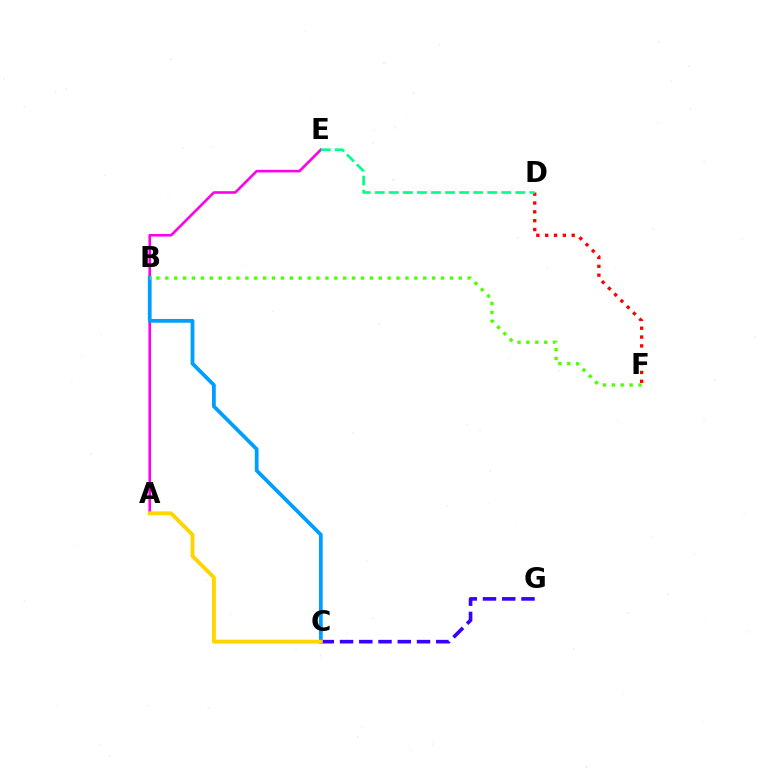{('D', 'F'): [{'color': '#ff0000', 'line_style': 'dotted', 'thickness': 2.4}], ('A', 'E'): [{'color': '#ff00ed', 'line_style': 'solid', 'thickness': 1.88}], ('B', 'C'): [{'color': '#009eff', 'line_style': 'solid', 'thickness': 2.71}], ('C', 'G'): [{'color': '#3700ff', 'line_style': 'dashed', 'thickness': 2.61}], ('B', 'F'): [{'color': '#4fff00', 'line_style': 'dotted', 'thickness': 2.42}], ('A', 'C'): [{'color': '#ffd500', 'line_style': 'solid', 'thickness': 2.81}], ('D', 'E'): [{'color': '#00ff86', 'line_style': 'dashed', 'thickness': 1.91}]}